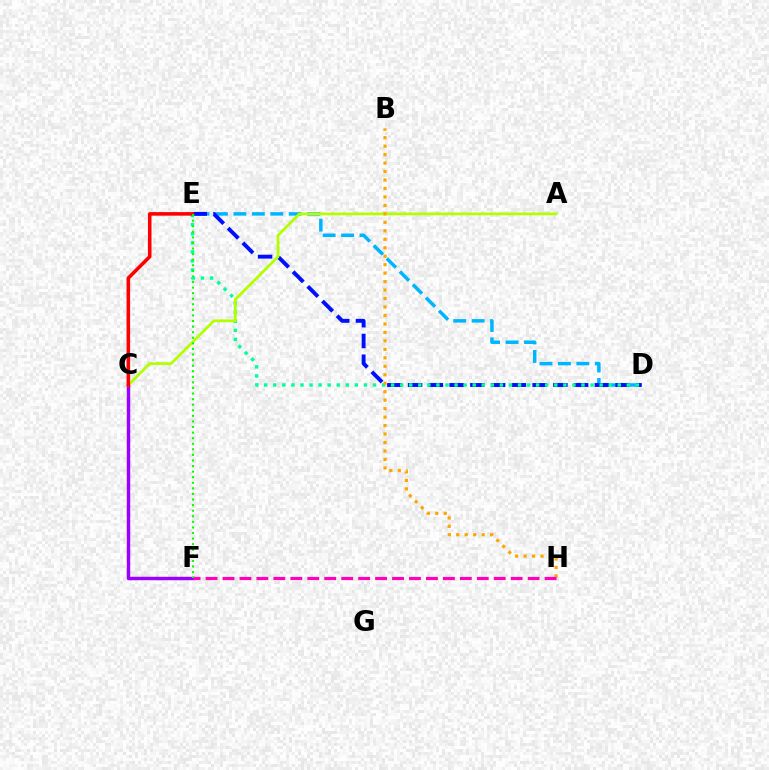{('D', 'E'): [{'color': '#00b5ff', 'line_style': 'dashed', 'thickness': 2.51}, {'color': '#0010ff', 'line_style': 'dashed', 'thickness': 2.82}, {'color': '#00ff9d', 'line_style': 'dotted', 'thickness': 2.46}], ('C', 'F'): [{'color': '#9b00ff', 'line_style': 'solid', 'thickness': 2.47}], ('A', 'C'): [{'color': '#b3ff00', 'line_style': 'solid', 'thickness': 2.0}], ('C', 'E'): [{'color': '#ff0000', 'line_style': 'solid', 'thickness': 2.56}], ('B', 'H'): [{'color': '#ffa500', 'line_style': 'dotted', 'thickness': 2.3}], ('F', 'H'): [{'color': '#ff00bd', 'line_style': 'dashed', 'thickness': 2.3}], ('E', 'F'): [{'color': '#08ff00', 'line_style': 'dotted', 'thickness': 1.52}]}